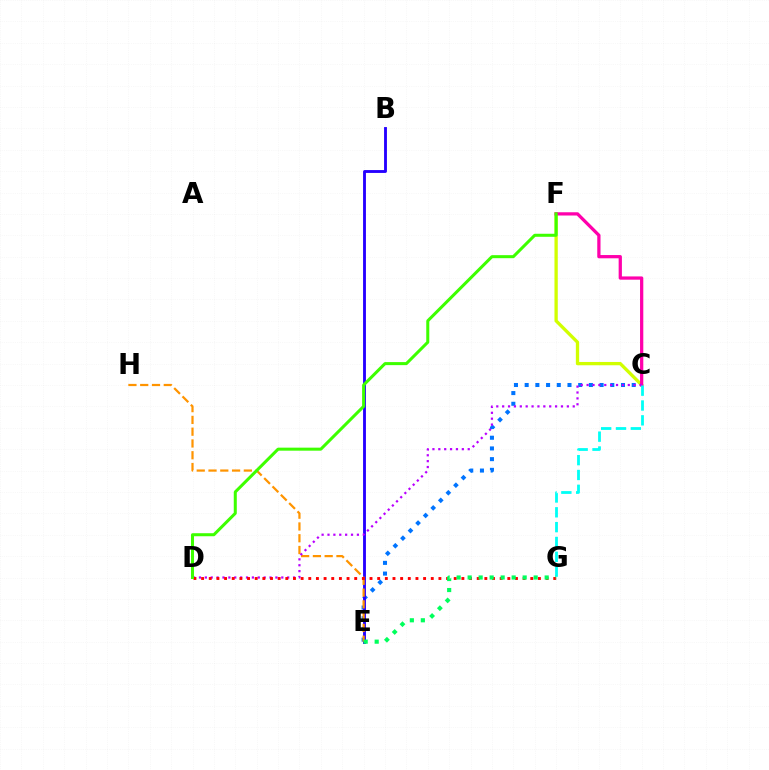{('C', 'E'): [{'color': '#0074ff', 'line_style': 'dotted', 'thickness': 2.91}], ('C', 'F'): [{'color': '#d1ff00', 'line_style': 'solid', 'thickness': 2.38}, {'color': '#ff00ac', 'line_style': 'solid', 'thickness': 2.35}], ('B', 'E'): [{'color': '#2500ff', 'line_style': 'solid', 'thickness': 2.06}], ('E', 'H'): [{'color': '#ff9400', 'line_style': 'dashed', 'thickness': 1.6}], ('C', 'D'): [{'color': '#b900ff', 'line_style': 'dotted', 'thickness': 1.6}], ('C', 'G'): [{'color': '#00fff6', 'line_style': 'dashed', 'thickness': 2.01}], ('D', 'G'): [{'color': '#ff0000', 'line_style': 'dotted', 'thickness': 2.08}], ('E', 'G'): [{'color': '#00ff5c', 'line_style': 'dotted', 'thickness': 2.99}], ('D', 'F'): [{'color': '#3dff00', 'line_style': 'solid', 'thickness': 2.18}]}